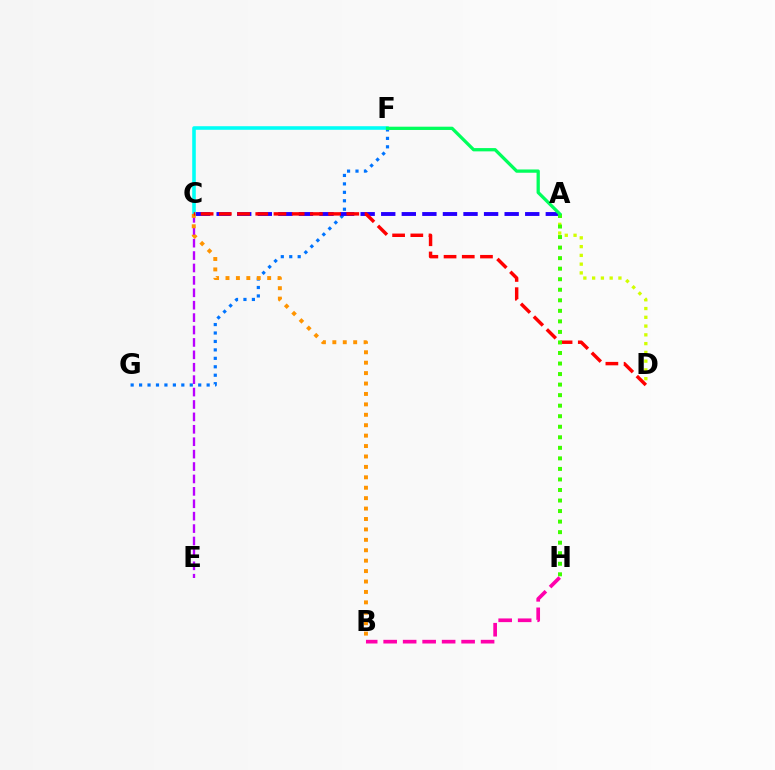{('F', 'G'): [{'color': '#0074ff', 'line_style': 'dotted', 'thickness': 2.29}], ('C', 'F'): [{'color': '#00fff6', 'line_style': 'solid', 'thickness': 2.58}], ('C', 'E'): [{'color': '#b900ff', 'line_style': 'dashed', 'thickness': 1.69}], ('A', 'C'): [{'color': '#2500ff', 'line_style': 'dashed', 'thickness': 2.79}], ('B', 'C'): [{'color': '#ff9400', 'line_style': 'dotted', 'thickness': 2.83}], ('C', 'D'): [{'color': '#ff0000', 'line_style': 'dashed', 'thickness': 2.47}], ('A', 'D'): [{'color': '#d1ff00', 'line_style': 'dotted', 'thickness': 2.38}], ('A', 'H'): [{'color': '#3dff00', 'line_style': 'dotted', 'thickness': 2.86}], ('B', 'H'): [{'color': '#ff00ac', 'line_style': 'dashed', 'thickness': 2.65}], ('A', 'F'): [{'color': '#00ff5c', 'line_style': 'solid', 'thickness': 2.36}]}